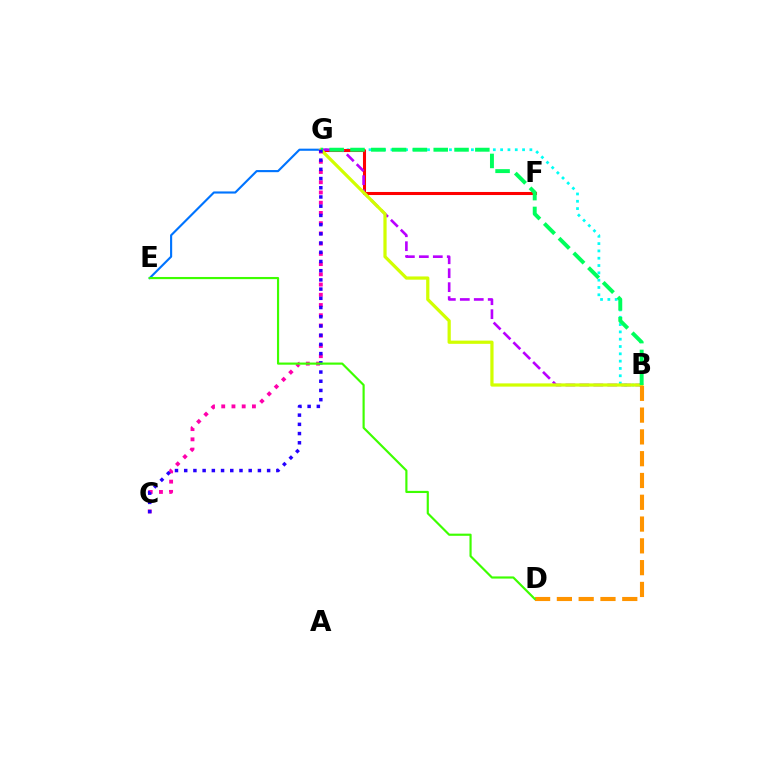{('B', 'G'): [{'color': '#00fff6', 'line_style': 'dotted', 'thickness': 1.99}, {'color': '#b900ff', 'line_style': 'dashed', 'thickness': 1.9}, {'color': '#d1ff00', 'line_style': 'solid', 'thickness': 2.32}, {'color': '#00ff5c', 'line_style': 'dashed', 'thickness': 2.83}], ('F', 'G'): [{'color': '#ff0000', 'line_style': 'solid', 'thickness': 2.21}], ('E', 'G'): [{'color': '#0074ff', 'line_style': 'solid', 'thickness': 1.53}], ('C', 'G'): [{'color': '#ff00ac', 'line_style': 'dotted', 'thickness': 2.78}, {'color': '#2500ff', 'line_style': 'dotted', 'thickness': 2.5}], ('B', 'D'): [{'color': '#ff9400', 'line_style': 'dashed', 'thickness': 2.96}], ('D', 'E'): [{'color': '#3dff00', 'line_style': 'solid', 'thickness': 1.56}]}